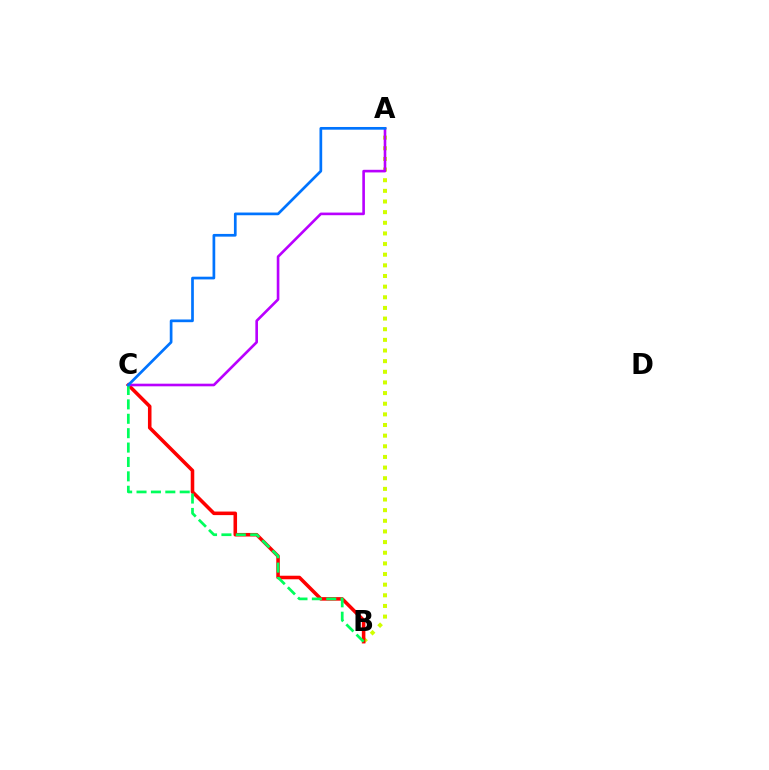{('A', 'B'): [{'color': '#d1ff00', 'line_style': 'dotted', 'thickness': 2.89}], ('B', 'C'): [{'color': '#ff0000', 'line_style': 'solid', 'thickness': 2.56}, {'color': '#00ff5c', 'line_style': 'dashed', 'thickness': 1.96}], ('A', 'C'): [{'color': '#b900ff', 'line_style': 'solid', 'thickness': 1.89}, {'color': '#0074ff', 'line_style': 'solid', 'thickness': 1.95}]}